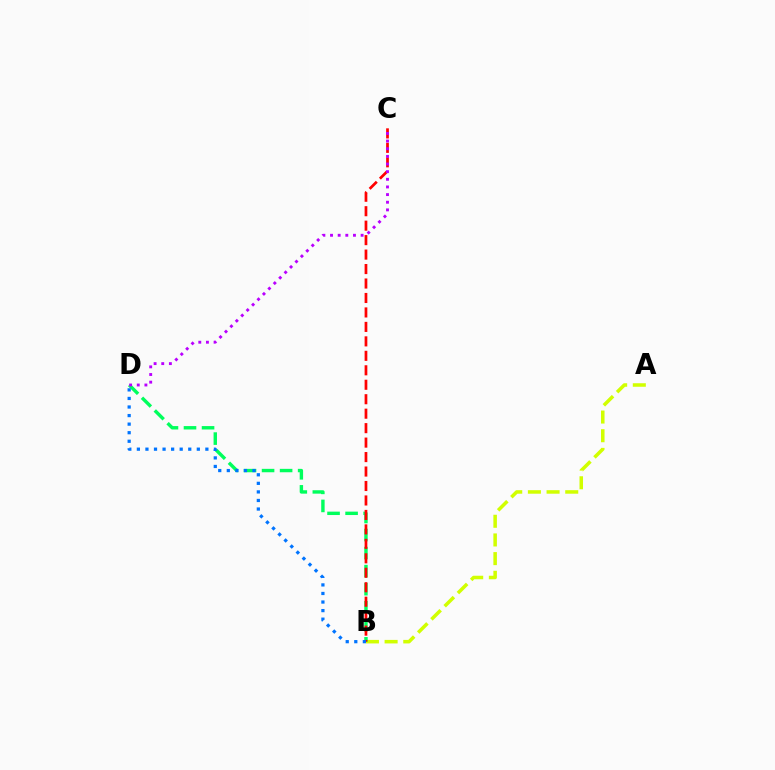{('A', 'B'): [{'color': '#d1ff00', 'line_style': 'dashed', 'thickness': 2.54}], ('B', 'D'): [{'color': '#00ff5c', 'line_style': 'dashed', 'thickness': 2.45}, {'color': '#0074ff', 'line_style': 'dotted', 'thickness': 2.33}], ('B', 'C'): [{'color': '#ff0000', 'line_style': 'dashed', 'thickness': 1.96}], ('C', 'D'): [{'color': '#b900ff', 'line_style': 'dotted', 'thickness': 2.08}]}